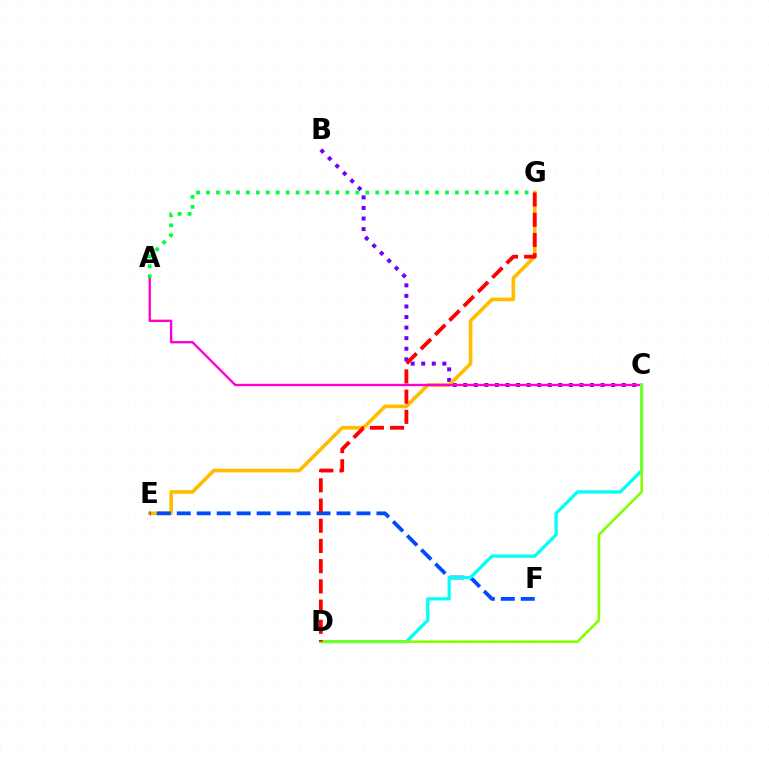{('B', 'C'): [{'color': '#7200ff', 'line_style': 'dotted', 'thickness': 2.87}], ('E', 'G'): [{'color': '#ffbd00', 'line_style': 'solid', 'thickness': 2.61}], ('A', 'C'): [{'color': '#ff00cf', 'line_style': 'solid', 'thickness': 1.69}], ('E', 'F'): [{'color': '#004bff', 'line_style': 'dashed', 'thickness': 2.71}], ('A', 'G'): [{'color': '#00ff39', 'line_style': 'dotted', 'thickness': 2.71}], ('C', 'D'): [{'color': '#00fff6', 'line_style': 'solid', 'thickness': 2.31}, {'color': '#84ff00', 'line_style': 'solid', 'thickness': 1.89}], ('D', 'G'): [{'color': '#ff0000', 'line_style': 'dashed', 'thickness': 2.75}]}